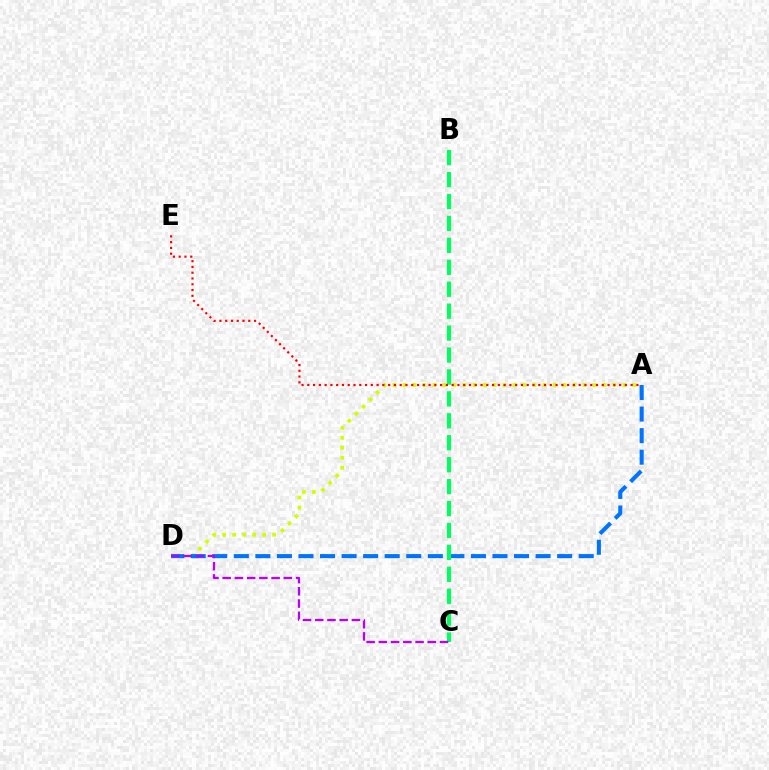{('A', 'D'): [{'color': '#d1ff00', 'line_style': 'dotted', 'thickness': 2.72}, {'color': '#0074ff', 'line_style': 'dashed', 'thickness': 2.93}], ('B', 'C'): [{'color': '#00ff5c', 'line_style': 'dashed', 'thickness': 2.98}], ('A', 'E'): [{'color': '#ff0000', 'line_style': 'dotted', 'thickness': 1.57}], ('C', 'D'): [{'color': '#b900ff', 'line_style': 'dashed', 'thickness': 1.66}]}